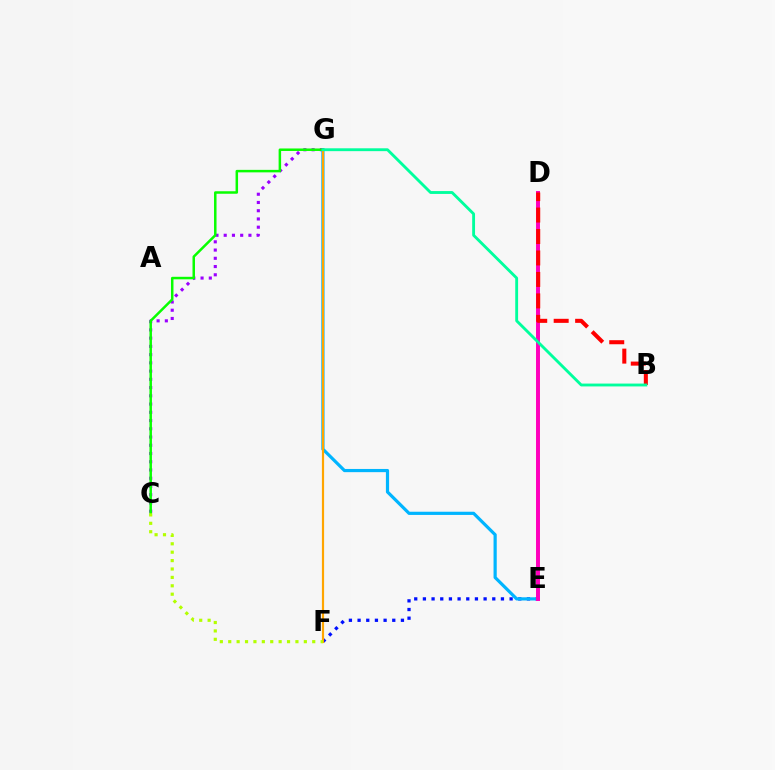{('E', 'F'): [{'color': '#0010ff', 'line_style': 'dotted', 'thickness': 2.36}], ('E', 'G'): [{'color': '#00b5ff', 'line_style': 'solid', 'thickness': 2.3}], ('C', 'G'): [{'color': '#9b00ff', 'line_style': 'dotted', 'thickness': 2.24}, {'color': '#08ff00', 'line_style': 'solid', 'thickness': 1.8}], ('D', 'E'): [{'color': '#ff00bd', 'line_style': 'solid', 'thickness': 2.85}], ('F', 'G'): [{'color': '#ffa500', 'line_style': 'solid', 'thickness': 1.57}], ('B', 'D'): [{'color': '#ff0000', 'line_style': 'dashed', 'thickness': 2.92}], ('C', 'F'): [{'color': '#b3ff00', 'line_style': 'dotted', 'thickness': 2.28}], ('B', 'G'): [{'color': '#00ff9d', 'line_style': 'solid', 'thickness': 2.06}]}